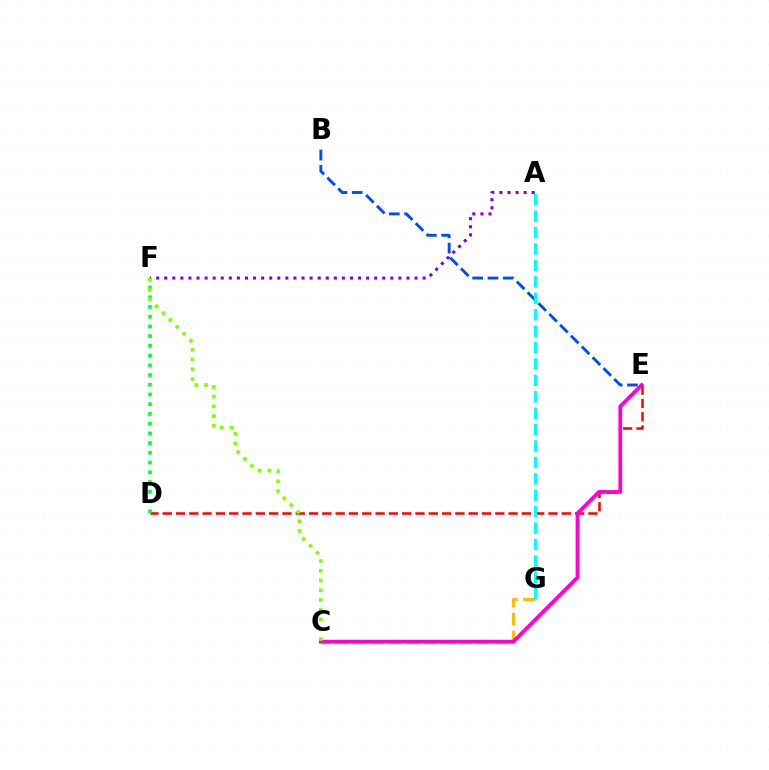{('C', 'G'): [{'color': '#ffbd00', 'line_style': 'dashed', 'thickness': 2.41}], ('D', 'E'): [{'color': '#ff0000', 'line_style': 'dashed', 'thickness': 1.81}], ('B', 'E'): [{'color': '#004bff', 'line_style': 'dashed', 'thickness': 2.08}], ('C', 'E'): [{'color': '#ff00cf', 'line_style': 'solid', 'thickness': 2.71}], ('A', 'F'): [{'color': '#7200ff', 'line_style': 'dotted', 'thickness': 2.19}], ('D', 'F'): [{'color': '#00ff39', 'line_style': 'dotted', 'thickness': 2.64}], ('C', 'F'): [{'color': '#84ff00', 'line_style': 'dotted', 'thickness': 2.65}], ('A', 'G'): [{'color': '#00fff6', 'line_style': 'dashed', 'thickness': 2.23}]}